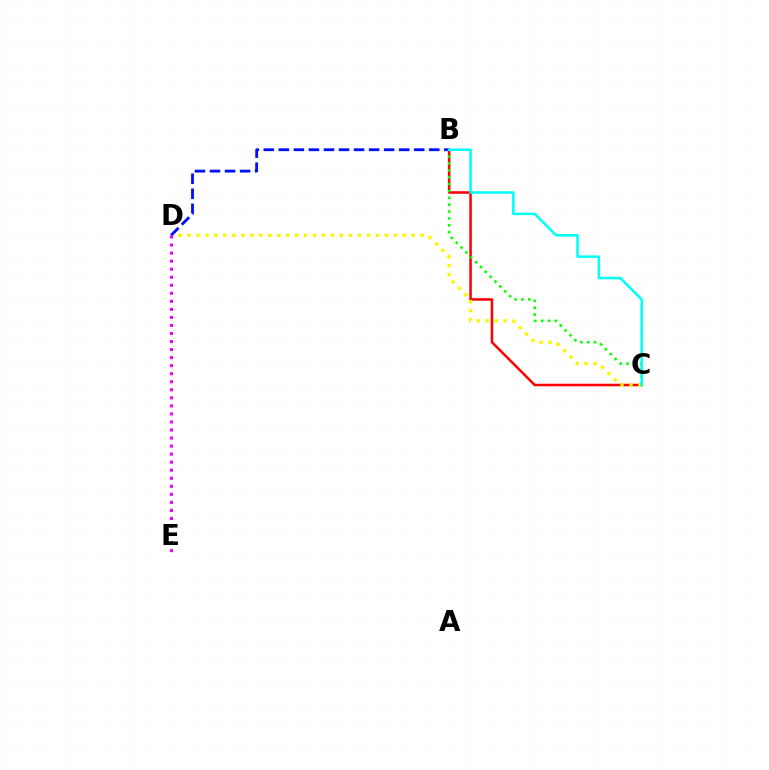{('B', 'C'): [{'color': '#ff0000', 'line_style': 'solid', 'thickness': 1.81}, {'color': '#08ff00', 'line_style': 'dotted', 'thickness': 1.86}, {'color': '#00fff6', 'line_style': 'solid', 'thickness': 1.83}], ('C', 'D'): [{'color': '#fcf500', 'line_style': 'dotted', 'thickness': 2.44}], ('B', 'D'): [{'color': '#0010ff', 'line_style': 'dashed', 'thickness': 2.04}], ('D', 'E'): [{'color': '#ee00ff', 'line_style': 'dotted', 'thickness': 2.18}]}